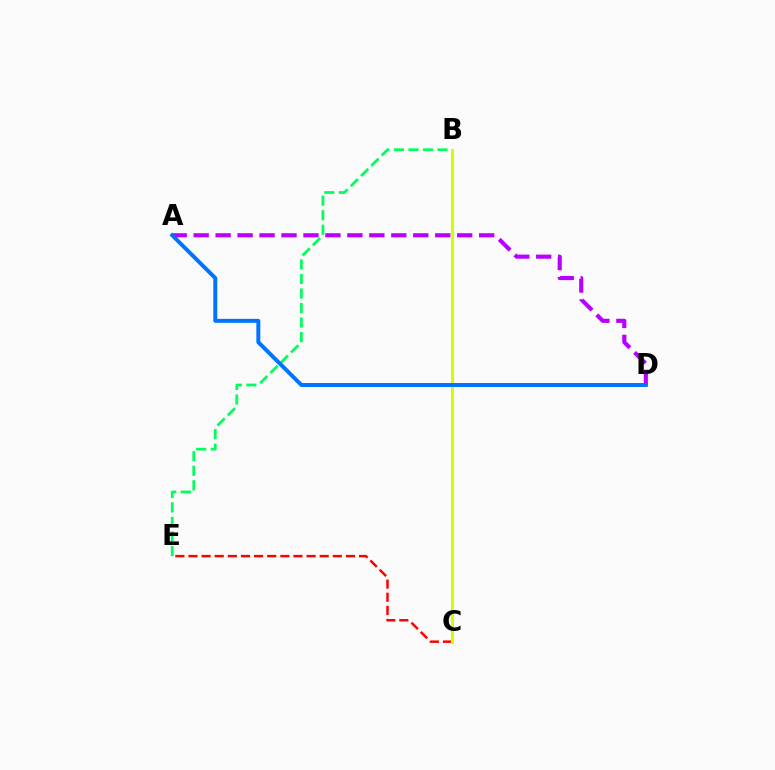{('B', 'E'): [{'color': '#00ff5c', 'line_style': 'dashed', 'thickness': 1.98}], ('C', 'E'): [{'color': '#ff0000', 'line_style': 'dashed', 'thickness': 1.78}], ('B', 'C'): [{'color': '#d1ff00', 'line_style': 'solid', 'thickness': 2.24}], ('A', 'D'): [{'color': '#b900ff', 'line_style': 'dashed', 'thickness': 2.98}, {'color': '#0074ff', 'line_style': 'solid', 'thickness': 2.85}]}